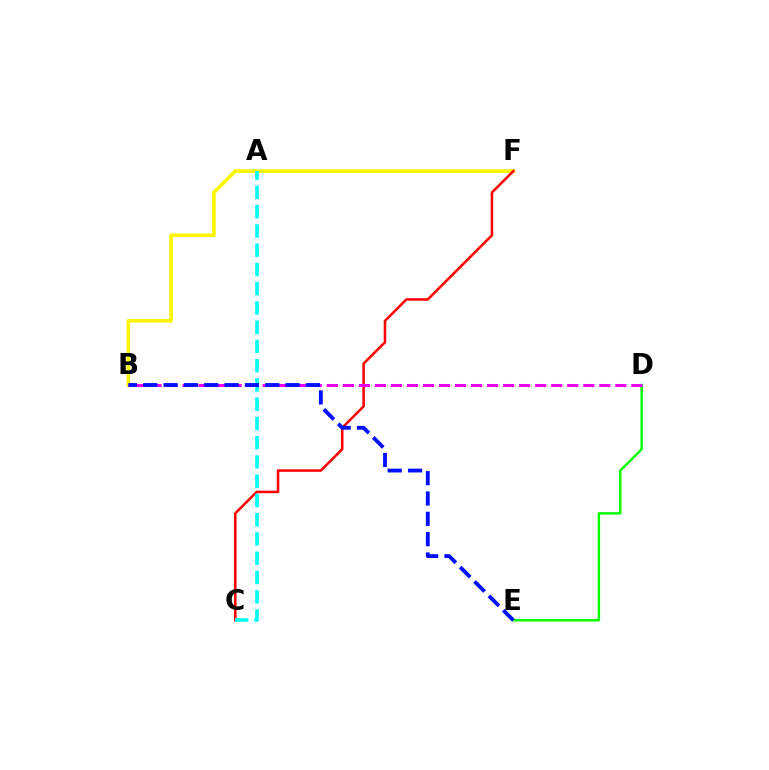{('B', 'F'): [{'color': '#fcf500', 'line_style': 'solid', 'thickness': 2.63}], ('C', 'F'): [{'color': '#ff0000', 'line_style': 'solid', 'thickness': 1.83}], ('A', 'C'): [{'color': '#00fff6', 'line_style': 'dashed', 'thickness': 2.62}], ('D', 'E'): [{'color': '#08ff00', 'line_style': 'solid', 'thickness': 1.77}], ('B', 'D'): [{'color': '#ee00ff', 'line_style': 'dashed', 'thickness': 2.18}], ('B', 'E'): [{'color': '#0010ff', 'line_style': 'dashed', 'thickness': 2.76}]}